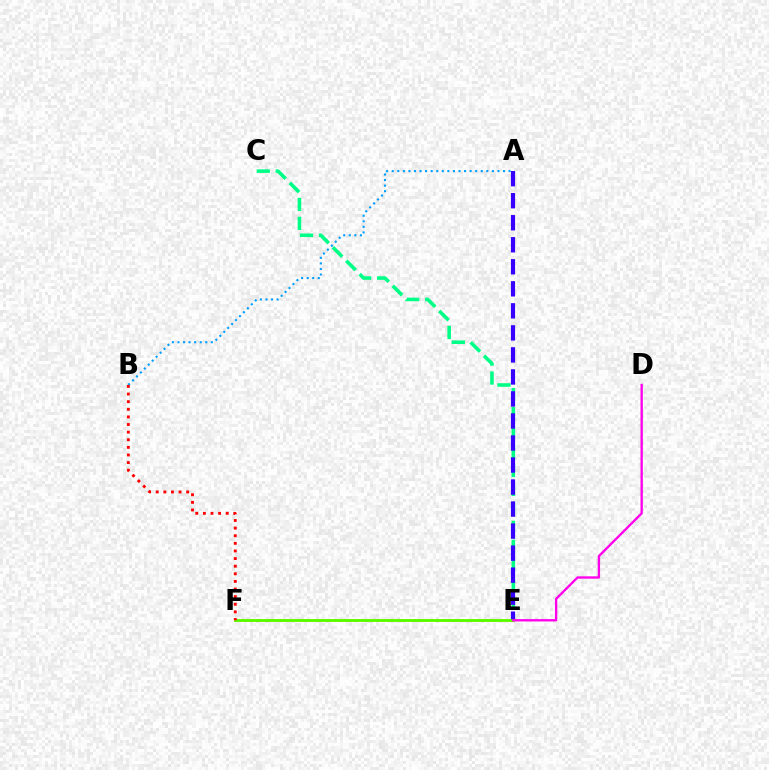{('E', 'F'): [{'color': '#ffd500', 'line_style': 'solid', 'thickness': 2.04}, {'color': '#4fff00', 'line_style': 'solid', 'thickness': 1.9}], ('A', 'B'): [{'color': '#009eff', 'line_style': 'dotted', 'thickness': 1.51}], ('C', 'E'): [{'color': '#00ff86', 'line_style': 'dashed', 'thickness': 2.58}], ('A', 'E'): [{'color': '#3700ff', 'line_style': 'dashed', 'thickness': 2.99}], ('D', 'E'): [{'color': '#ff00ed', 'line_style': 'solid', 'thickness': 1.69}], ('B', 'F'): [{'color': '#ff0000', 'line_style': 'dotted', 'thickness': 2.07}]}